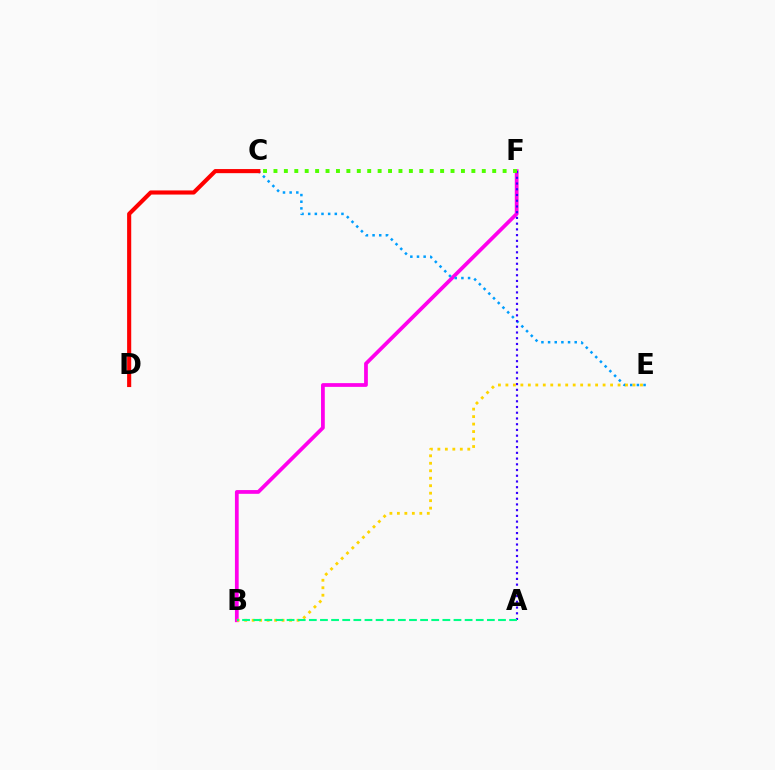{('B', 'F'): [{'color': '#ff00ed', 'line_style': 'solid', 'thickness': 2.7}], ('C', 'E'): [{'color': '#009eff', 'line_style': 'dotted', 'thickness': 1.81}], ('C', 'D'): [{'color': '#ff0000', 'line_style': 'solid', 'thickness': 2.96}], ('A', 'F'): [{'color': '#3700ff', 'line_style': 'dotted', 'thickness': 1.56}], ('C', 'F'): [{'color': '#4fff00', 'line_style': 'dotted', 'thickness': 2.83}], ('B', 'E'): [{'color': '#ffd500', 'line_style': 'dotted', 'thickness': 2.03}], ('A', 'B'): [{'color': '#00ff86', 'line_style': 'dashed', 'thickness': 1.51}]}